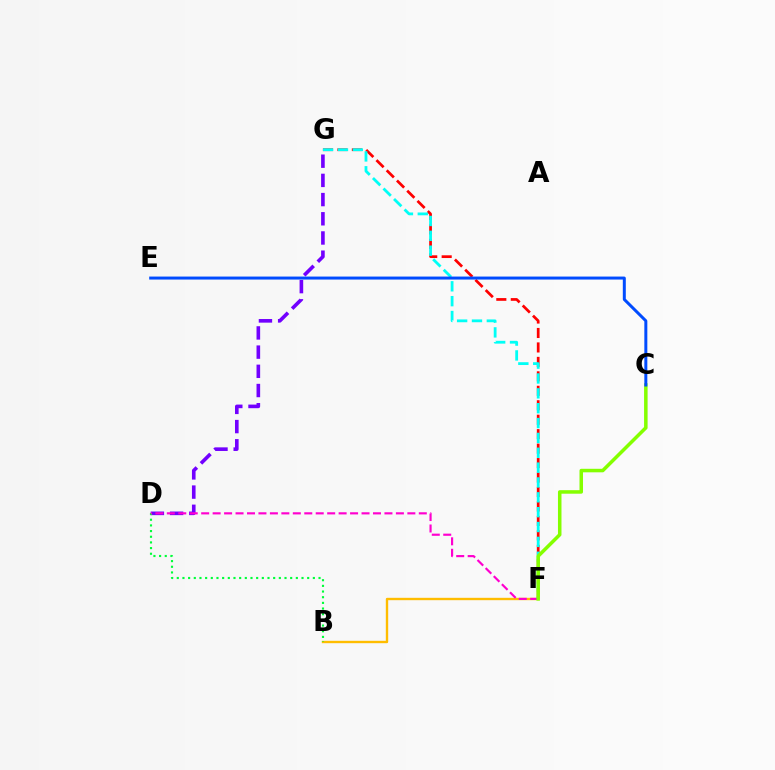{('F', 'G'): [{'color': '#ff0000', 'line_style': 'dashed', 'thickness': 1.96}, {'color': '#00fff6', 'line_style': 'dashed', 'thickness': 2.02}], ('D', 'G'): [{'color': '#7200ff', 'line_style': 'dashed', 'thickness': 2.61}], ('B', 'F'): [{'color': '#ffbd00', 'line_style': 'solid', 'thickness': 1.71}], ('B', 'D'): [{'color': '#00ff39', 'line_style': 'dotted', 'thickness': 1.54}], ('D', 'F'): [{'color': '#ff00cf', 'line_style': 'dashed', 'thickness': 1.56}], ('C', 'F'): [{'color': '#84ff00', 'line_style': 'solid', 'thickness': 2.53}], ('C', 'E'): [{'color': '#004bff', 'line_style': 'solid', 'thickness': 2.15}]}